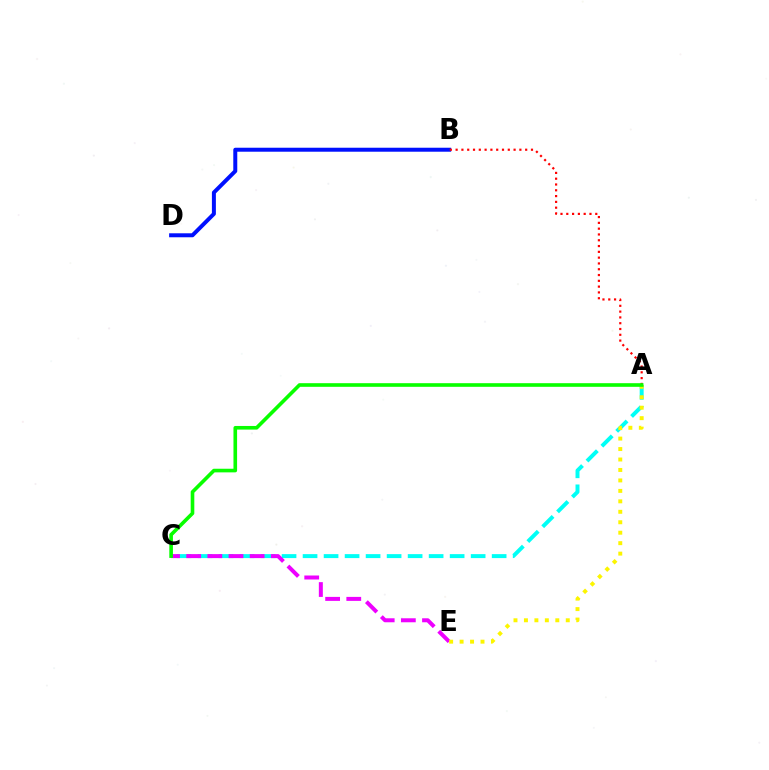{('A', 'C'): [{'color': '#00fff6', 'line_style': 'dashed', 'thickness': 2.85}, {'color': '#08ff00', 'line_style': 'solid', 'thickness': 2.61}], ('B', 'D'): [{'color': '#0010ff', 'line_style': 'solid', 'thickness': 2.87}], ('C', 'E'): [{'color': '#ee00ff', 'line_style': 'dashed', 'thickness': 2.87}], ('A', 'B'): [{'color': '#ff0000', 'line_style': 'dotted', 'thickness': 1.57}], ('A', 'E'): [{'color': '#fcf500', 'line_style': 'dotted', 'thickness': 2.84}]}